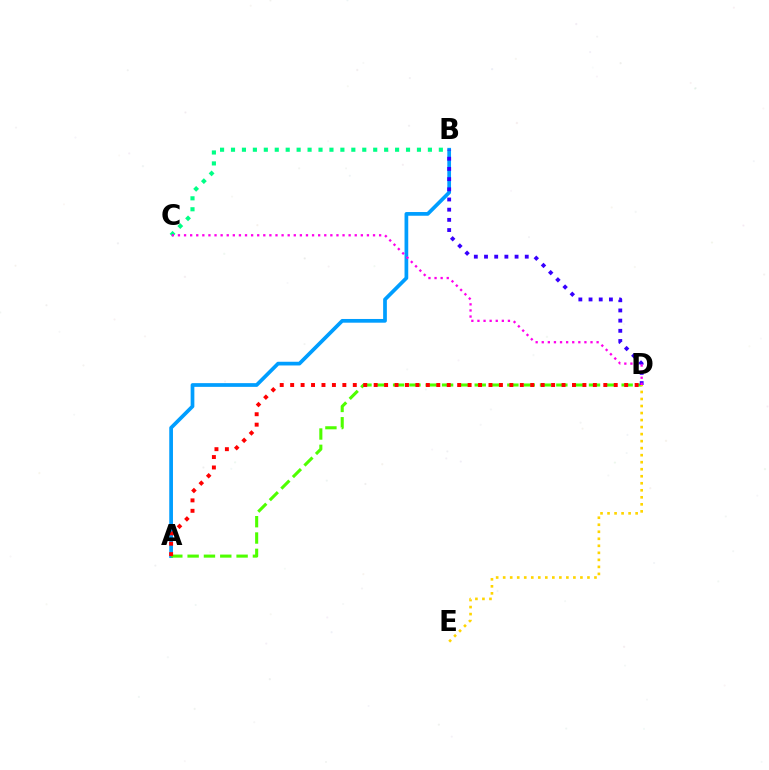{('A', 'B'): [{'color': '#009eff', 'line_style': 'solid', 'thickness': 2.68}], ('A', 'D'): [{'color': '#4fff00', 'line_style': 'dashed', 'thickness': 2.22}, {'color': '#ff0000', 'line_style': 'dotted', 'thickness': 2.84}], ('D', 'E'): [{'color': '#ffd500', 'line_style': 'dotted', 'thickness': 1.91}], ('B', 'D'): [{'color': '#3700ff', 'line_style': 'dotted', 'thickness': 2.77}], ('B', 'C'): [{'color': '#00ff86', 'line_style': 'dotted', 'thickness': 2.97}], ('C', 'D'): [{'color': '#ff00ed', 'line_style': 'dotted', 'thickness': 1.66}]}